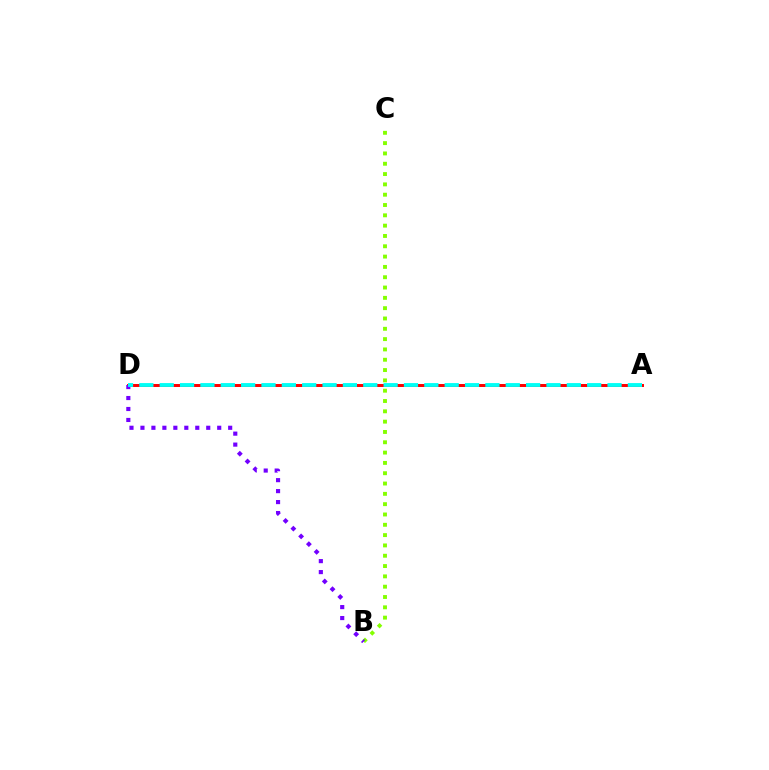{('A', 'D'): [{'color': '#ff0000', 'line_style': 'solid', 'thickness': 2.14}, {'color': '#00fff6', 'line_style': 'dashed', 'thickness': 2.77}], ('B', 'C'): [{'color': '#84ff00', 'line_style': 'dotted', 'thickness': 2.8}], ('B', 'D'): [{'color': '#7200ff', 'line_style': 'dotted', 'thickness': 2.98}]}